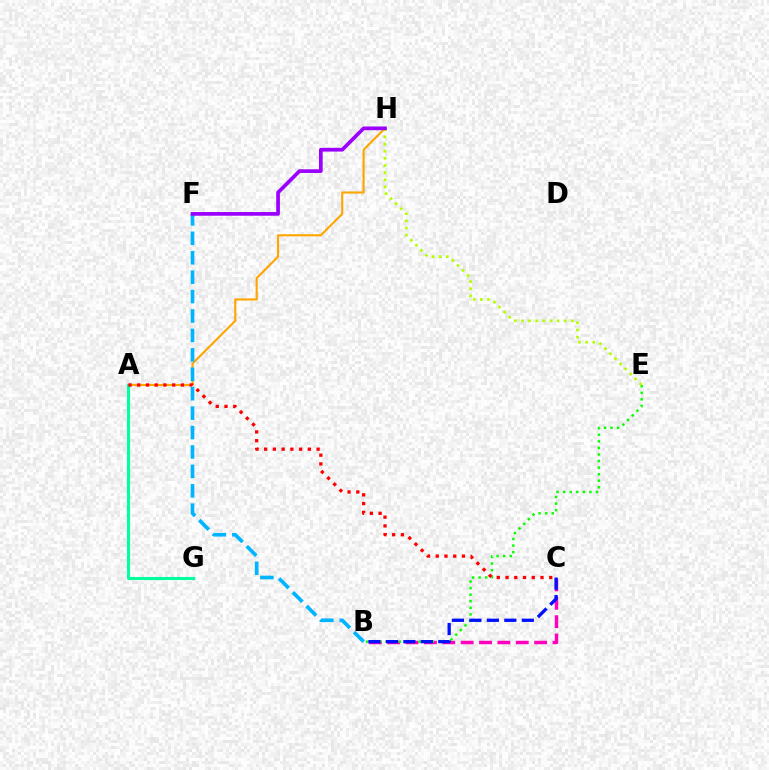{('B', 'C'): [{'color': '#ff00bd', 'line_style': 'dashed', 'thickness': 2.5}, {'color': '#0010ff', 'line_style': 'dashed', 'thickness': 2.37}], ('B', 'E'): [{'color': '#08ff00', 'line_style': 'dotted', 'thickness': 1.78}], ('A', 'H'): [{'color': '#ffa500', 'line_style': 'solid', 'thickness': 1.52}], ('A', 'G'): [{'color': '#00ff9d', 'line_style': 'solid', 'thickness': 2.22}], ('A', 'C'): [{'color': '#ff0000', 'line_style': 'dotted', 'thickness': 2.37}], ('B', 'F'): [{'color': '#00b5ff', 'line_style': 'dashed', 'thickness': 2.64}], ('E', 'H'): [{'color': '#b3ff00', 'line_style': 'dotted', 'thickness': 1.94}], ('F', 'H'): [{'color': '#9b00ff', 'line_style': 'solid', 'thickness': 2.66}]}